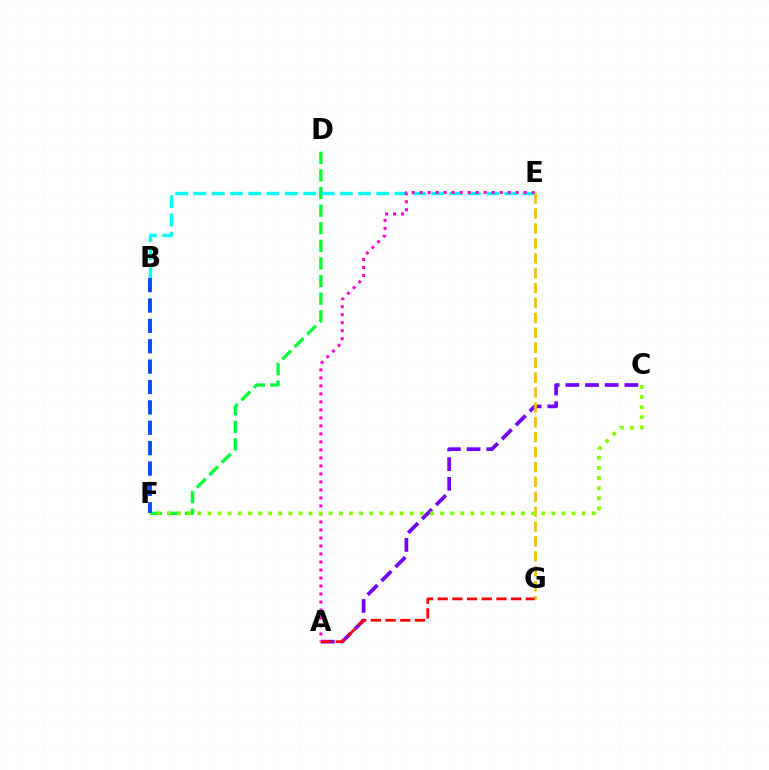{('D', 'F'): [{'color': '#00ff39', 'line_style': 'dashed', 'thickness': 2.39}], ('A', 'C'): [{'color': '#7200ff', 'line_style': 'dashed', 'thickness': 2.68}], ('B', 'E'): [{'color': '#00fff6', 'line_style': 'dashed', 'thickness': 2.48}], ('E', 'G'): [{'color': '#ffbd00', 'line_style': 'dashed', 'thickness': 2.02}], ('A', 'G'): [{'color': '#ff0000', 'line_style': 'dashed', 'thickness': 2.0}], ('A', 'E'): [{'color': '#ff00cf', 'line_style': 'dotted', 'thickness': 2.17}], ('C', 'F'): [{'color': '#84ff00', 'line_style': 'dotted', 'thickness': 2.75}], ('B', 'F'): [{'color': '#004bff', 'line_style': 'dashed', 'thickness': 2.77}]}